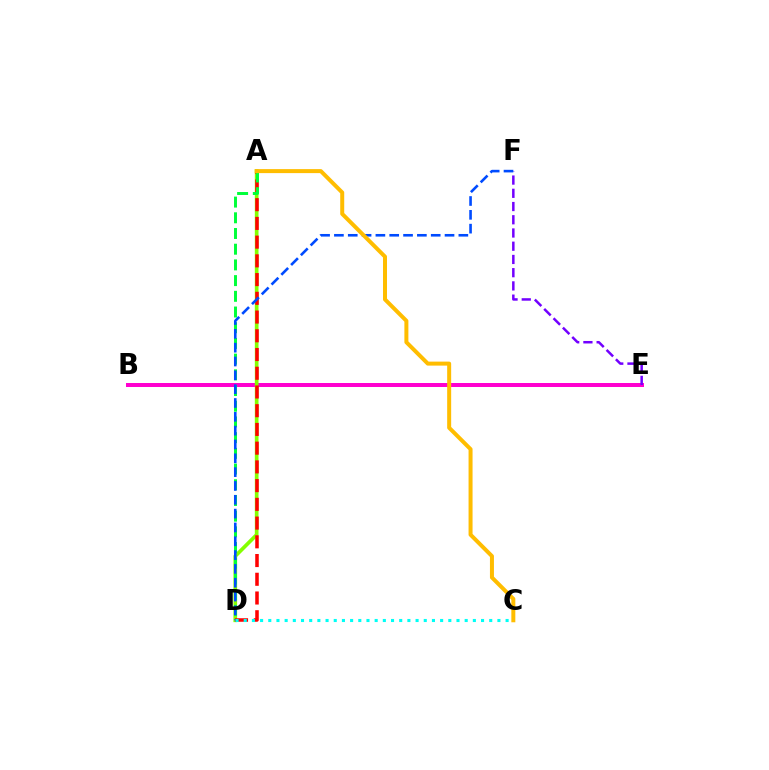{('B', 'E'): [{'color': '#ff00cf', 'line_style': 'solid', 'thickness': 2.87}], ('A', 'D'): [{'color': '#84ff00', 'line_style': 'solid', 'thickness': 2.66}, {'color': '#ff0000', 'line_style': 'dashed', 'thickness': 2.54}, {'color': '#00ff39', 'line_style': 'dashed', 'thickness': 2.13}], ('E', 'F'): [{'color': '#7200ff', 'line_style': 'dashed', 'thickness': 1.8}], ('D', 'F'): [{'color': '#004bff', 'line_style': 'dashed', 'thickness': 1.88}], ('C', 'D'): [{'color': '#00fff6', 'line_style': 'dotted', 'thickness': 2.22}], ('A', 'C'): [{'color': '#ffbd00', 'line_style': 'solid', 'thickness': 2.88}]}